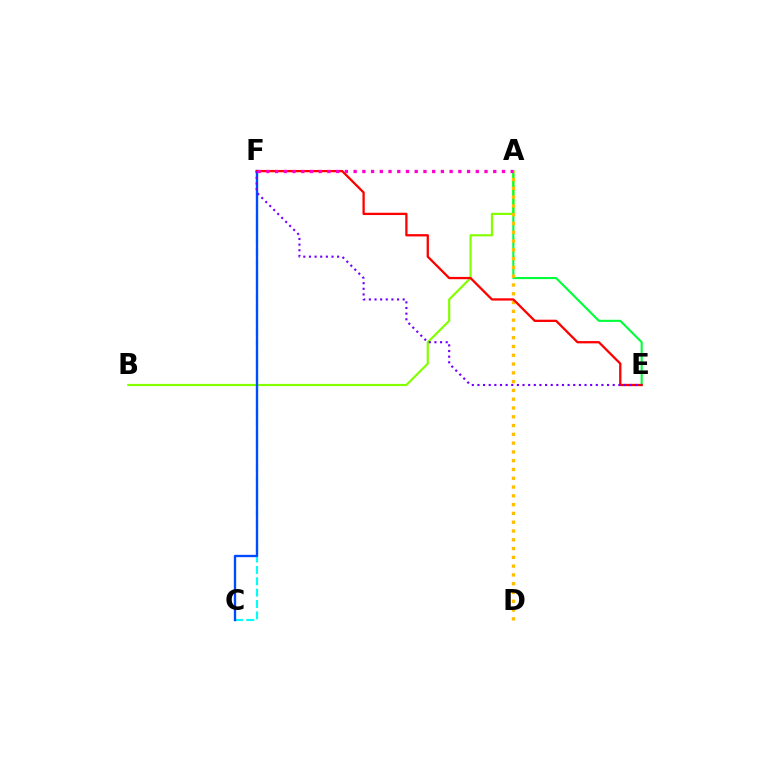{('A', 'B'): [{'color': '#84ff00', 'line_style': 'solid', 'thickness': 1.57}], ('A', 'E'): [{'color': '#00ff39', 'line_style': 'solid', 'thickness': 1.51}], ('A', 'D'): [{'color': '#ffbd00', 'line_style': 'dotted', 'thickness': 2.39}], ('C', 'F'): [{'color': '#00fff6', 'line_style': 'dashed', 'thickness': 1.54}, {'color': '#004bff', 'line_style': 'solid', 'thickness': 1.69}], ('E', 'F'): [{'color': '#ff0000', 'line_style': 'solid', 'thickness': 1.65}, {'color': '#7200ff', 'line_style': 'dotted', 'thickness': 1.53}], ('A', 'F'): [{'color': '#ff00cf', 'line_style': 'dotted', 'thickness': 2.37}]}